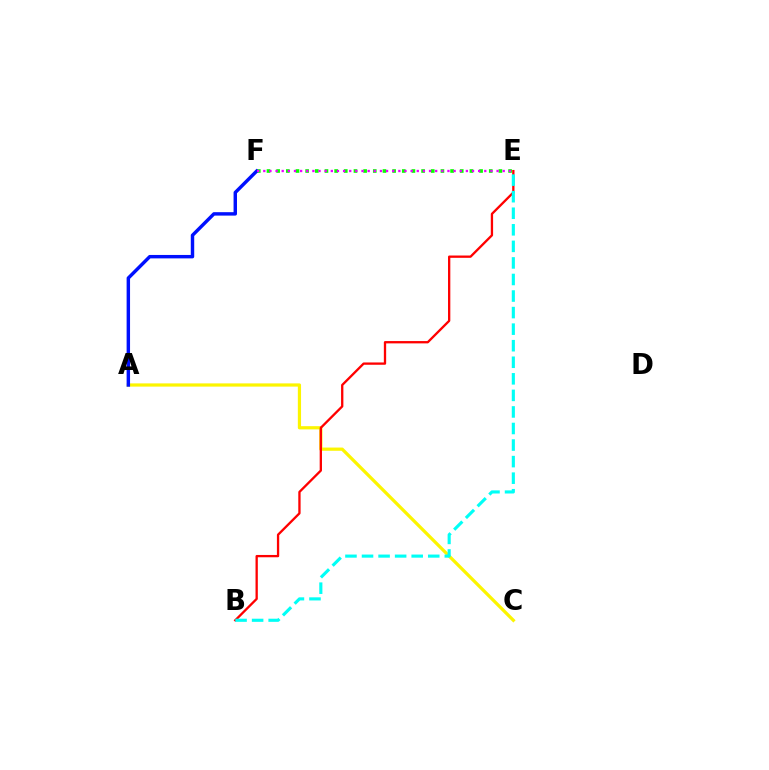{('E', 'F'): [{'color': '#08ff00', 'line_style': 'dotted', 'thickness': 2.63}, {'color': '#ee00ff', 'line_style': 'dotted', 'thickness': 1.67}], ('A', 'C'): [{'color': '#fcf500', 'line_style': 'solid', 'thickness': 2.31}], ('A', 'F'): [{'color': '#0010ff', 'line_style': 'solid', 'thickness': 2.47}], ('B', 'E'): [{'color': '#ff0000', 'line_style': 'solid', 'thickness': 1.66}, {'color': '#00fff6', 'line_style': 'dashed', 'thickness': 2.25}]}